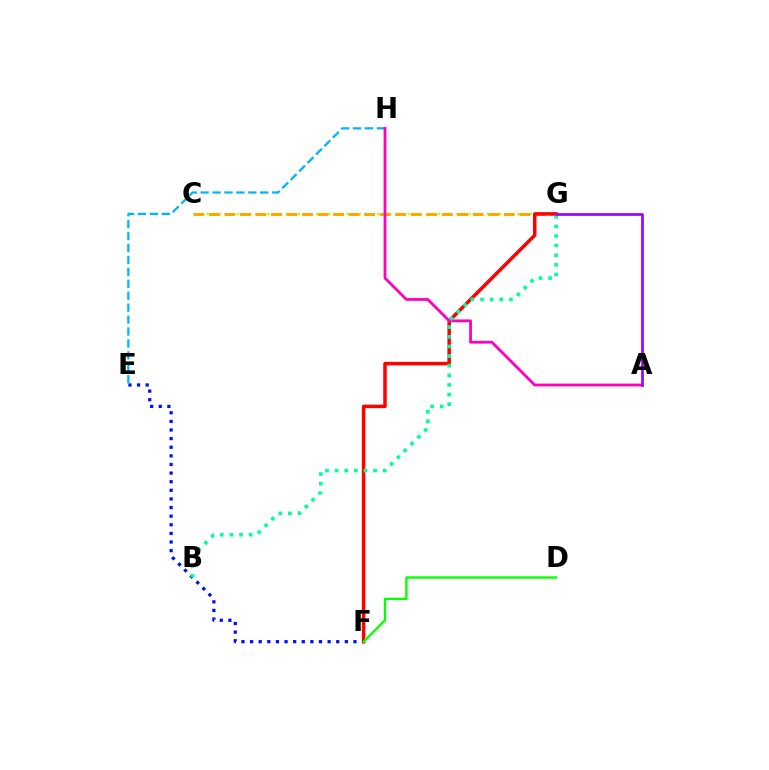{('C', 'G'): [{'color': '#b3ff00', 'line_style': 'dotted', 'thickness': 1.66}, {'color': '#ffa500', 'line_style': 'dashed', 'thickness': 2.11}], ('E', 'F'): [{'color': '#0010ff', 'line_style': 'dotted', 'thickness': 2.34}], ('F', 'G'): [{'color': '#ff0000', 'line_style': 'solid', 'thickness': 2.52}], ('D', 'F'): [{'color': '#08ff00', 'line_style': 'solid', 'thickness': 1.7}], ('E', 'H'): [{'color': '#00b5ff', 'line_style': 'dashed', 'thickness': 1.62}], ('A', 'H'): [{'color': '#ff00bd', 'line_style': 'solid', 'thickness': 2.0}], ('B', 'G'): [{'color': '#00ff9d', 'line_style': 'dotted', 'thickness': 2.61}], ('A', 'G'): [{'color': '#9b00ff', 'line_style': 'solid', 'thickness': 1.93}]}